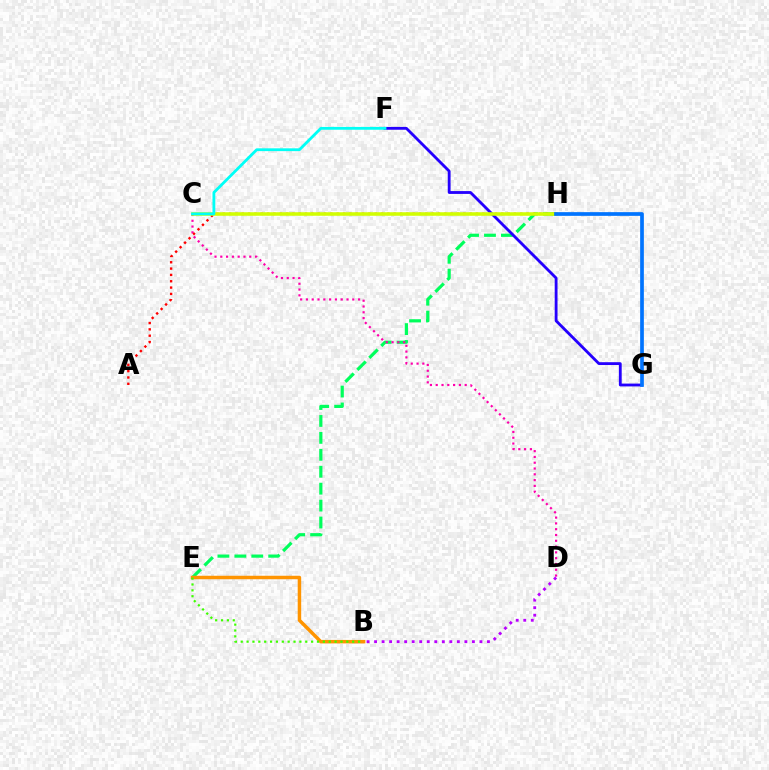{('E', 'H'): [{'color': '#00ff5c', 'line_style': 'dashed', 'thickness': 2.3}], ('C', 'D'): [{'color': '#ff00ac', 'line_style': 'dotted', 'thickness': 1.57}], ('A', 'H'): [{'color': '#ff0000', 'line_style': 'dotted', 'thickness': 1.72}], ('B', 'E'): [{'color': '#ff9400', 'line_style': 'solid', 'thickness': 2.5}, {'color': '#3dff00', 'line_style': 'dotted', 'thickness': 1.59}], ('F', 'G'): [{'color': '#2500ff', 'line_style': 'solid', 'thickness': 2.03}], ('C', 'H'): [{'color': '#d1ff00', 'line_style': 'solid', 'thickness': 2.55}], ('C', 'F'): [{'color': '#00fff6', 'line_style': 'solid', 'thickness': 2.02}], ('G', 'H'): [{'color': '#0074ff', 'line_style': 'solid', 'thickness': 2.66}], ('B', 'D'): [{'color': '#b900ff', 'line_style': 'dotted', 'thickness': 2.04}]}